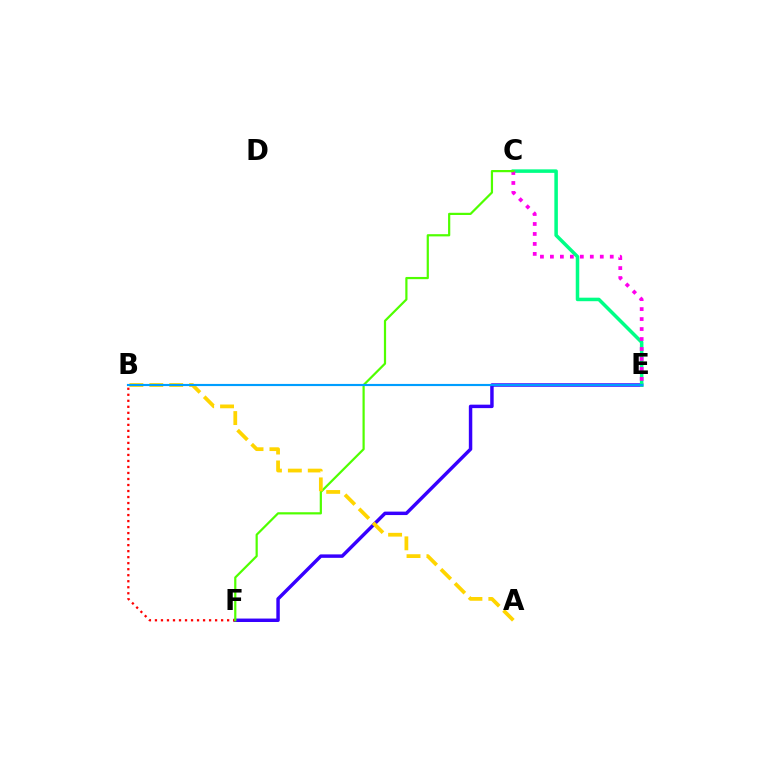{('E', 'F'): [{'color': '#3700ff', 'line_style': 'solid', 'thickness': 2.48}], ('C', 'E'): [{'color': '#00ff86', 'line_style': 'solid', 'thickness': 2.53}, {'color': '#ff00ed', 'line_style': 'dotted', 'thickness': 2.71}], ('B', 'F'): [{'color': '#ff0000', 'line_style': 'dotted', 'thickness': 1.63}], ('C', 'F'): [{'color': '#4fff00', 'line_style': 'solid', 'thickness': 1.59}], ('A', 'B'): [{'color': '#ffd500', 'line_style': 'dashed', 'thickness': 2.7}], ('B', 'E'): [{'color': '#009eff', 'line_style': 'solid', 'thickness': 1.55}]}